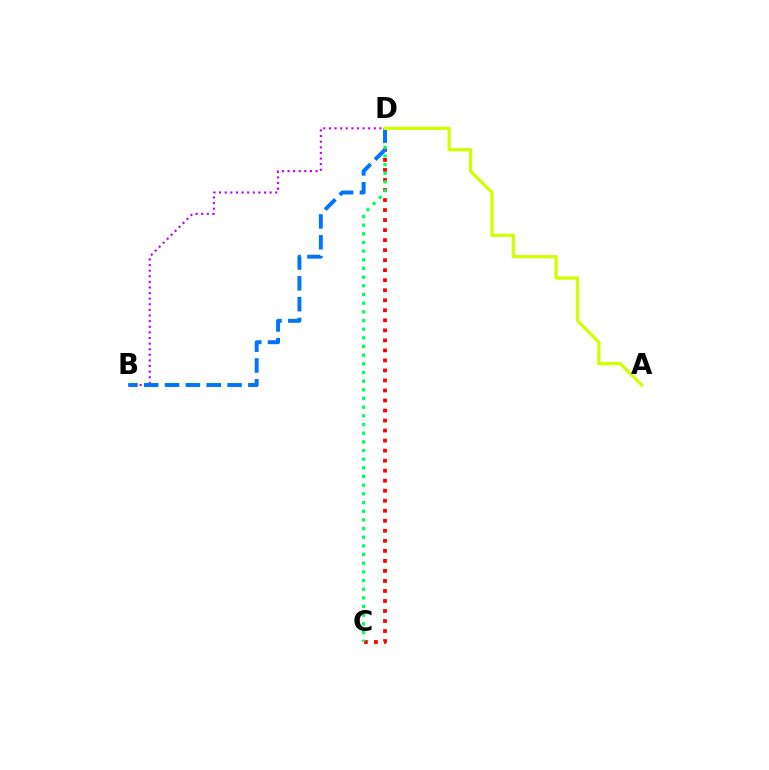{('B', 'D'): [{'color': '#b900ff', 'line_style': 'dotted', 'thickness': 1.52}, {'color': '#0074ff', 'line_style': 'dashed', 'thickness': 2.83}], ('C', 'D'): [{'color': '#ff0000', 'line_style': 'dotted', 'thickness': 2.72}, {'color': '#00ff5c', 'line_style': 'dotted', 'thickness': 2.36}], ('A', 'D'): [{'color': '#d1ff00', 'line_style': 'solid', 'thickness': 2.34}]}